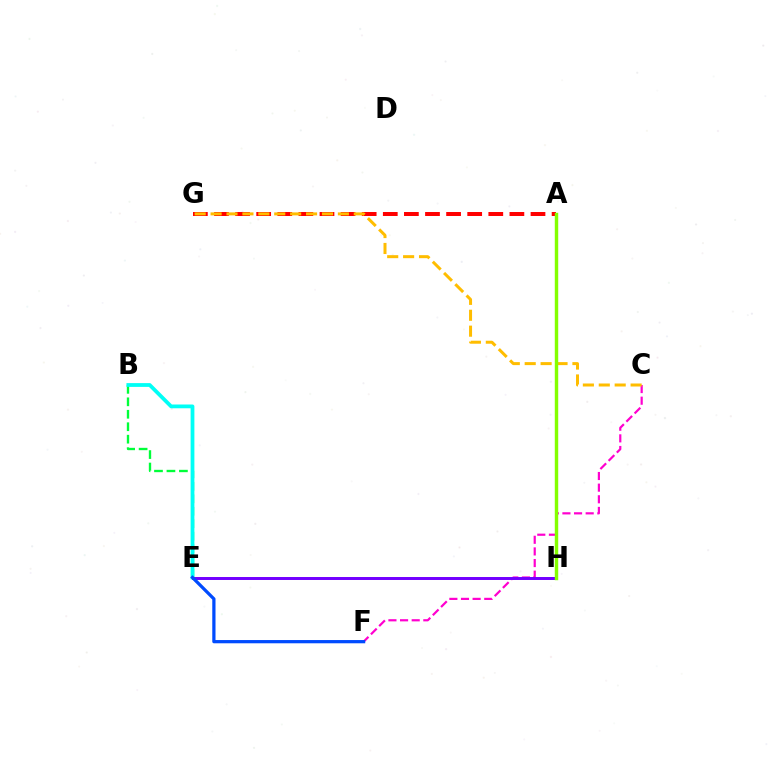{('C', 'F'): [{'color': '#ff00cf', 'line_style': 'dashed', 'thickness': 1.58}], ('B', 'E'): [{'color': '#00ff39', 'line_style': 'dashed', 'thickness': 1.69}, {'color': '#00fff6', 'line_style': 'solid', 'thickness': 2.72}], ('A', 'G'): [{'color': '#ff0000', 'line_style': 'dashed', 'thickness': 2.87}], ('E', 'H'): [{'color': '#7200ff', 'line_style': 'solid', 'thickness': 2.14}], ('C', 'G'): [{'color': '#ffbd00', 'line_style': 'dashed', 'thickness': 2.16}], ('E', 'F'): [{'color': '#004bff', 'line_style': 'solid', 'thickness': 2.33}], ('A', 'H'): [{'color': '#84ff00', 'line_style': 'solid', 'thickness': 2.46}]}